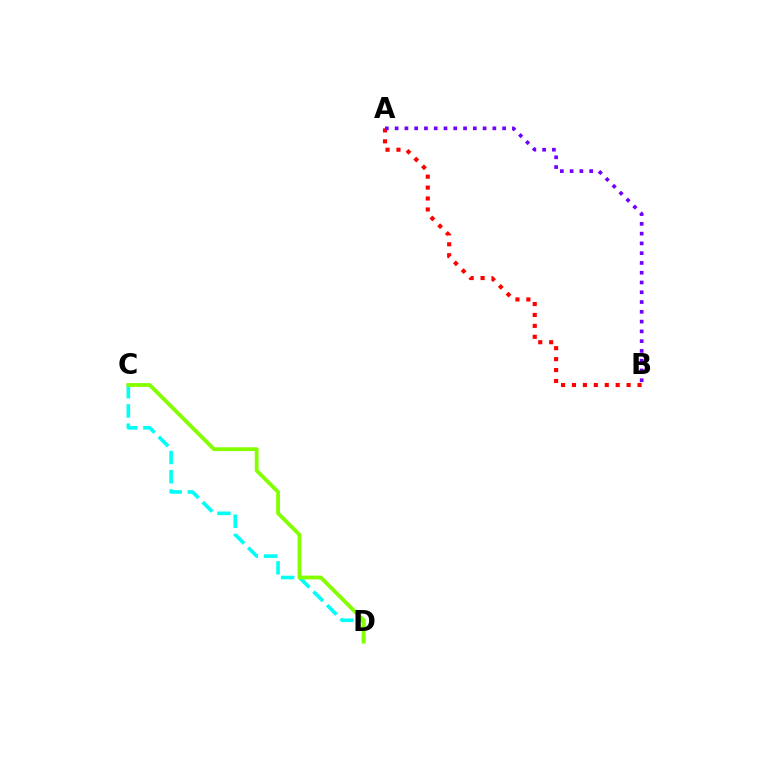{('C', 'D'): [{'color': '#00fff6', 'line_style': 'dashed', 'thickness': 2.61}, {'color': '#84ff00', 'line_style': 'solid', 'thickness': 2.75}], ('A', 'B'): [{'color': '#ff0000', 'line_style': 'dotted', 'thickness': 2.97}, {'color': '#7200ff', 'line_style': 'dotted', 'thickness': 2.66}]}